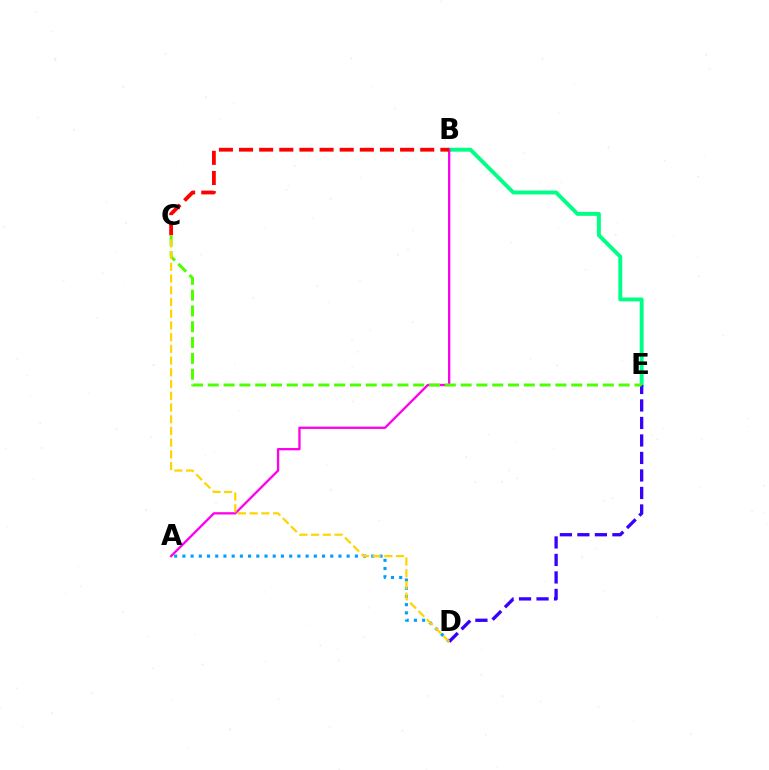{('B', 'E'): [{'color': '#00ff86', 'line_style': 'solid', 'thickness': 2.82}], ('A', 'B'): [{'color': '#ff00ed', 'line_style': 'solid', 'thickness': 1.66}], ('A', 'D'): [{'color': '#009eff', 'line_style': 'dotted', 'thickness': 2.23}], ('B', 'C'): [{'color': '#ff0000', 'line_style': 'dashed', 'thickness': 2.73}], ('D', 'E'): [{'color': '#3700ff', 'line_style': 'dashed', 'thickness': 2.38}], ('C', 'E'): [{'color': '#4fff00', 'line_style': 'dashed', 'thickness': 2.15}], ('C', 'D'): [{'color': '#ffd500', 'line_style': 'dashed', 'thickness': 1.59}]}